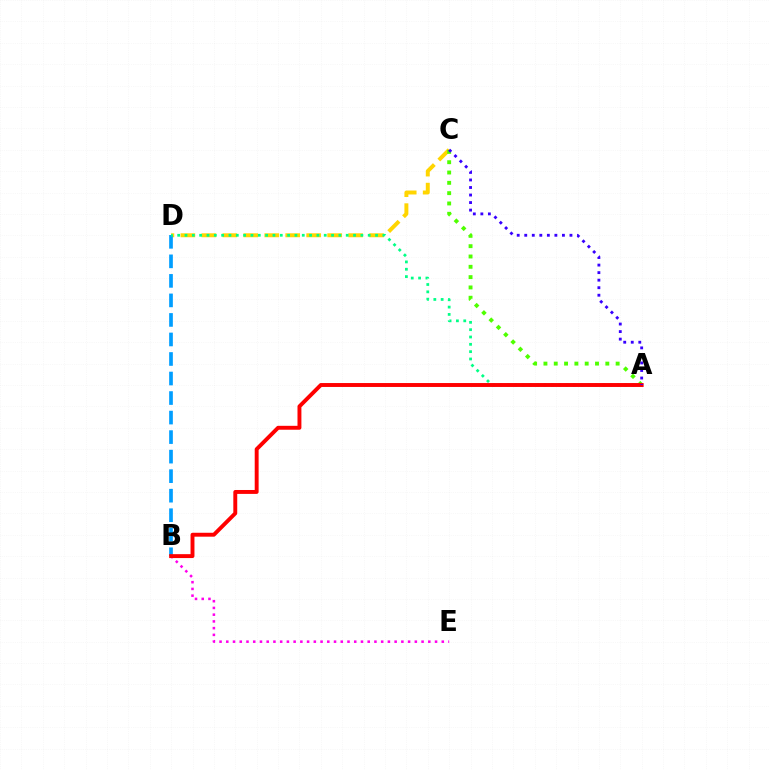{('C', 'D'): [{'color': '#ffd500', 'line_style': 'dashed', 'thickness': 2.85}], ('B', 'D'): [{'color': '#009eff', 'line_style': 'dashed', 'thickness': 2.65}], ('A', 'C'): [{'color': '#4fff00', 'line_style': 'dotted', 'thickness': 2.8}, {'color': '#3700ff', 'line_style': 'dotted', 'thickness': 2.05}], ('A', 'D'): [{'color': '#00ff86', 'line_style': 'dotted', 'thickness': 1.99}], ('B', 'E'): [{'color': '#ff00ed', 'line_style': 'dotted', 'thickness': 1.83}], ('A', 'B'): [{'color': '#ff0000', 'line_style': 'solid', 'thickness': 2.82}]}